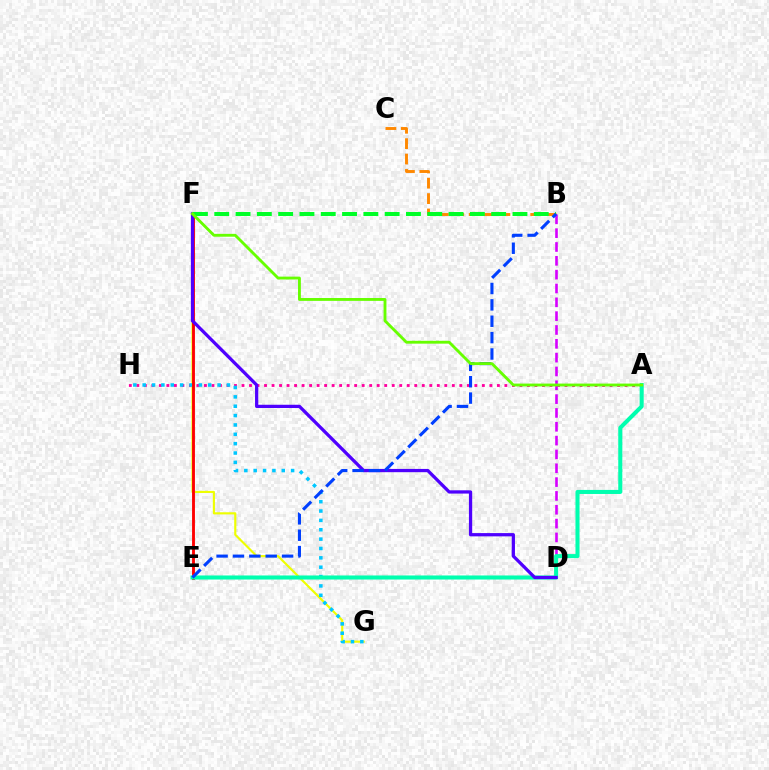{('B', 'C'): [{'color': '#ff8800', 'line_style': 'dashed', 'thickness': 2.09}], ('A', 'H'): [{'color': '#ff00a0', 'line_style': 'dotted', 'thickness': 2.04}], ('B', 'D'): [{'color': '#d600ff', 'line_style': 'dashed', 'thickness': 1.88}], ('F', 'G'): [{'color': '#eeff00', 'line_style': 'solid', 'thickness': 1.54}], ('G', 'H'): [{'color': '#00c7ff', 'line_style': 'dotted', 'thickness': 2.54}], ('E', 'F'): [{'color': '#ff0000', 'line_style': 'solid', 'thickness': 2.06}], ('A', 'E'): [{'color': '#00ffaf', 'line_style': 'solid', 'thickness': 2.92}], ('D', 'F'): [{'color': '#4f00ff', 'line_style': 'solid', 'thickness': 2.35}], ('B', 'F'): [{'color': '#00ff27', 'line_style': 'dashed', 'thickness': 2.89}], ('B', 'E'): [{'color': '#003fff', 'line_style': 'dashed', 'thickness': 2.22}], ('A', 'F'): [{'color': '#66ff00', 'line_style': 'solid', 'thickness': 2.05}]}